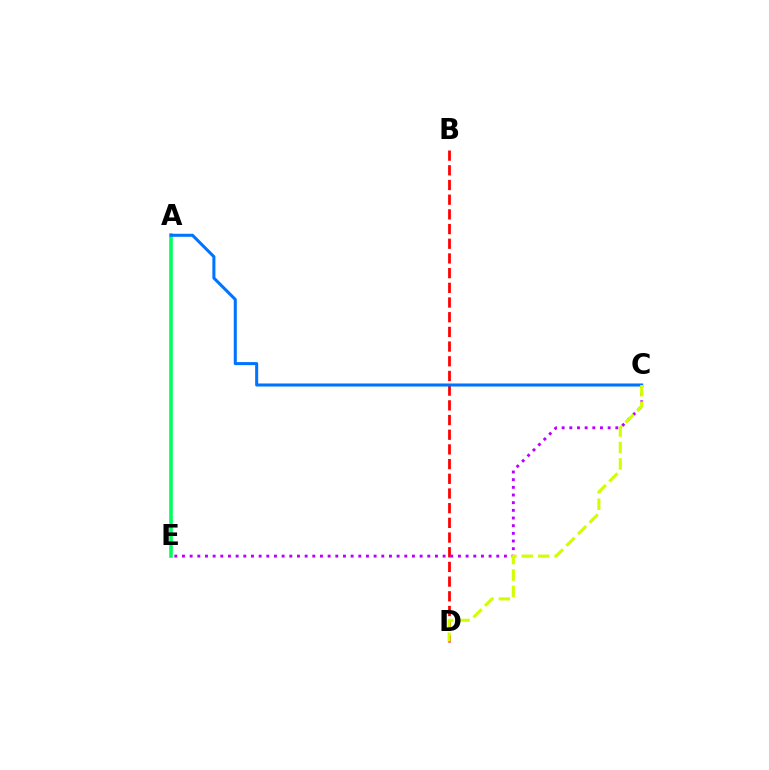{('B', 'D'): [{'color': '#ff0000', 'line_style': 'dashed', 'thickness': 2.0}], ('C', 'E'): [{'color': '#b900ff', 'line_style': 'dotted', 'thickness': 2.08}], ('A', 'E'): [{'color': '#00ff5c', 'line_style': 'solid', 'thickness': 2.6}], ('A', 'C'): [{'color': '#0074ff', 'line_style': 'solid', 'thickness': 2.19}], ('C', 'D'): [{'color': '#d1ff00', 'line_style': 'dashed', 'thickness': 2.23}]}